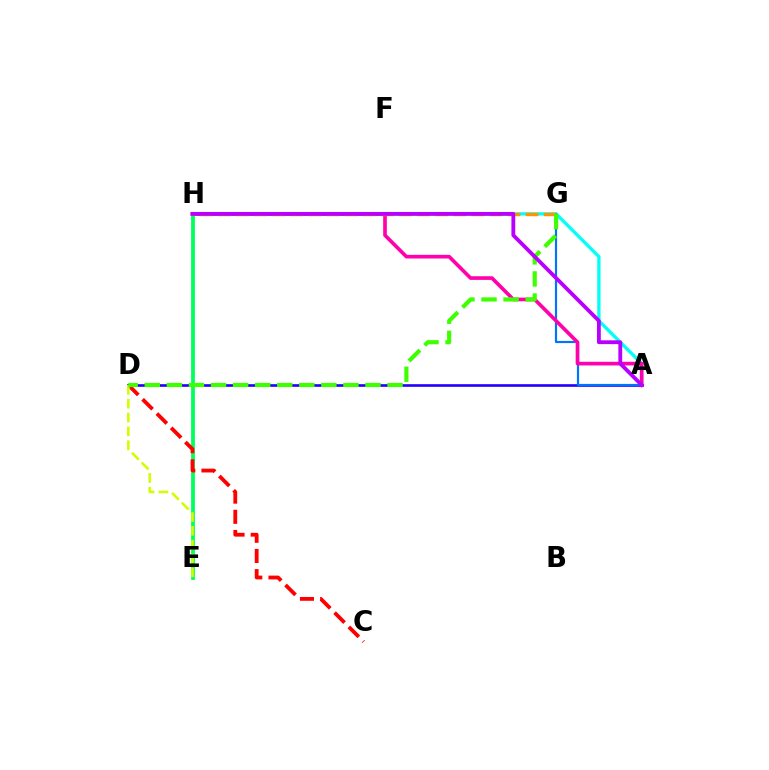{('A', 'H'): [{'color': '#00fff6', 'line_style': 'solid', 'thickness': 2.37}, {'color': '#ff00ac', 'line_style': 'solid', 'thickness': 2.63}, {'color': '#b900ff', 'line_style': 'solid', 'thickness': 2.76}], ('A', 'D'): [{'color': '#2500ff', 'line_style': 'solid', 'thickness': 1.91}], ('A', 'G'): [{'color': '#0074ff', 'line_style': 'solid', 'thickness': 1.57}], ('E', 'H'): [{'color': '#00ff5c', 'line_style': 'solid', 'thickness': 2.71}], ('G', 'H'): [{'color': '#ff9400', 'line_style': 'dashed', 'thickness': 2.46}], ('C', 'D'): [{'color': '#ff0000', 'line_style': 'dashed', 'thickness': 2.74}], ('D', 'E'): [{'color': '#d1ff00', 'line_style': 'dashed', 'thickness': 1.88}], ('D', 'G'): [{'color': '#3dff00', 'line_style': 'dashed', 'thickness': 3.0}]}